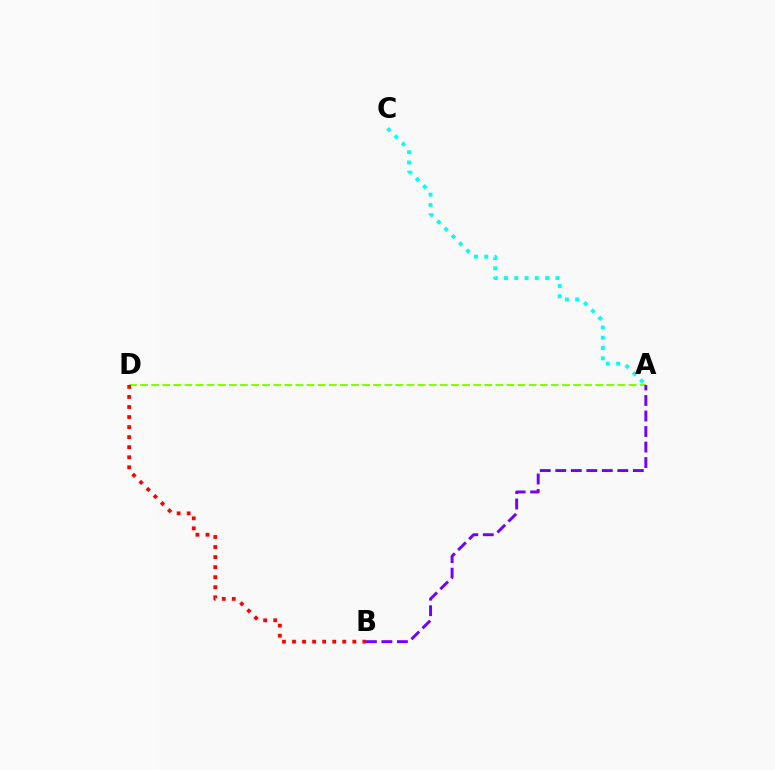{('A', 'D'): [{'color': '#84ff00', 'line_style': 'dashed', 'thickness': 1.51}], ('B', 'D'): [{'color': '#ff0000', 'line_style': 'dotted', 'thickness': 2.73}], ('A', 'B'): [{'color': '#7200ff', 'line_style': 'dashed', 'thickness': 2.11}], ('A', 'C'): [{'color': '#00fff6', 'line_style': 'dotted', 'thickness': 2.79}]}